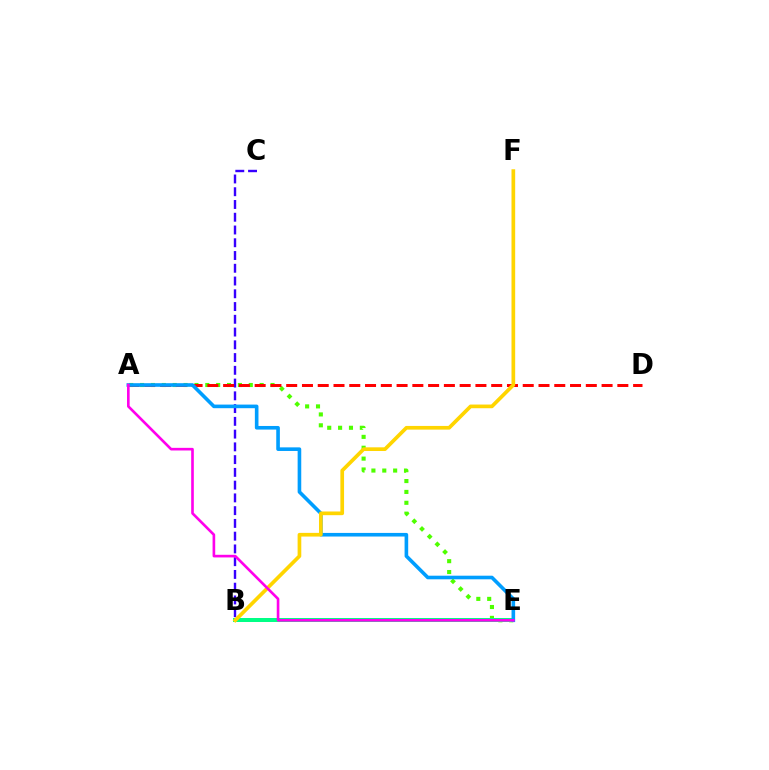{('A', 'E'): [{'color': '#4fff00', 'line_style': 'dotted', 'thickness': 2.95}, {'color': '#009eff', 'line_style': 'solid', 'thickness': 2.6}, {'color': '#ff00ed', 'line_style': 'solid', 'thickness': 1.9}], ('B', 'C'): [{'color': '#3700ff', 'line_style': 'dashed', 'thickness': 1.73}], ('B', 'E'): [{'color': '#00ff86', 'line_style': 'solid', 'thickness': 2.87}], ('A', 'D'): [{'color': '#ff0000', 'line_style': 'dashed', 'thickness': 2.14}], ('B', 'F'): [{'color': '#ffd500', 'line_style': 'solid', 'thickness': 2.65}]}